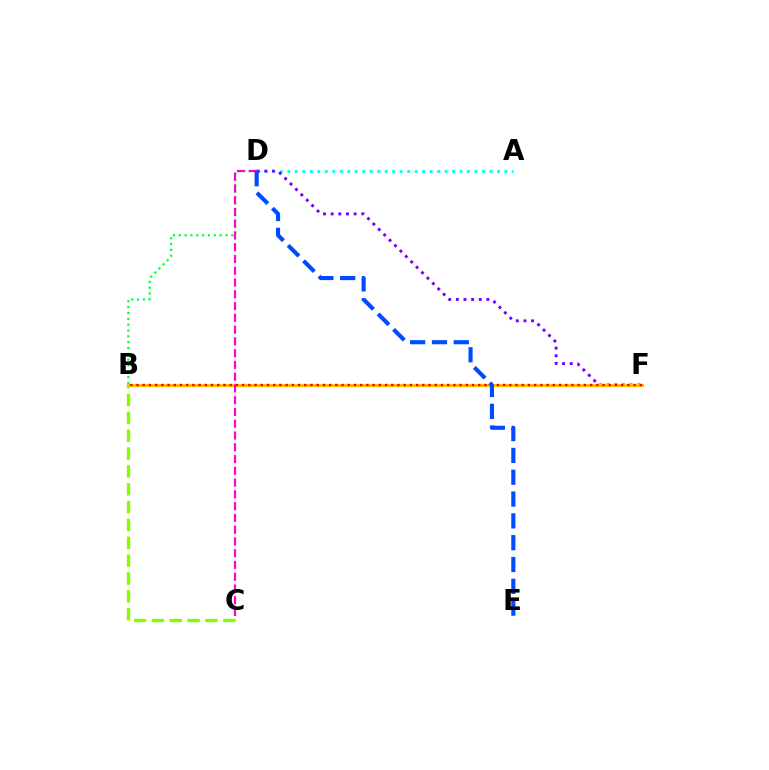{('A', 'D'): [{'color': '#00fff6', 'line_style': 'dotted', 'thickness': 2.03}], ('D', 'F'): [{'color': '#7200ff', 'line_style': 'dotted', 'thickness': 2.08}], ('B', 'F'): [{'color': '#ffbd00', 'line_style': 'solid', 'thickness': 2.18}, {'color': '#ff0000', 'line_style': 'dotted', 'thickness': 1.69}], ('B', 'D'): [{'color': '#00ff39', 'line_style': 'dotted', 'thickness': 1.58}], ('C', 'D'): [{'color': '#ff00cf', 'line_style': 'dashed', 'thickness': 1.6}], ('B', 'C'): [{'color': '#84ff00', 'line_style': 'dashed', 'thickness': 2.42}], ('D', 'E'): [{'color': '#004bff', 'line_style': 'dashed', 'thickness': 2.96}]}